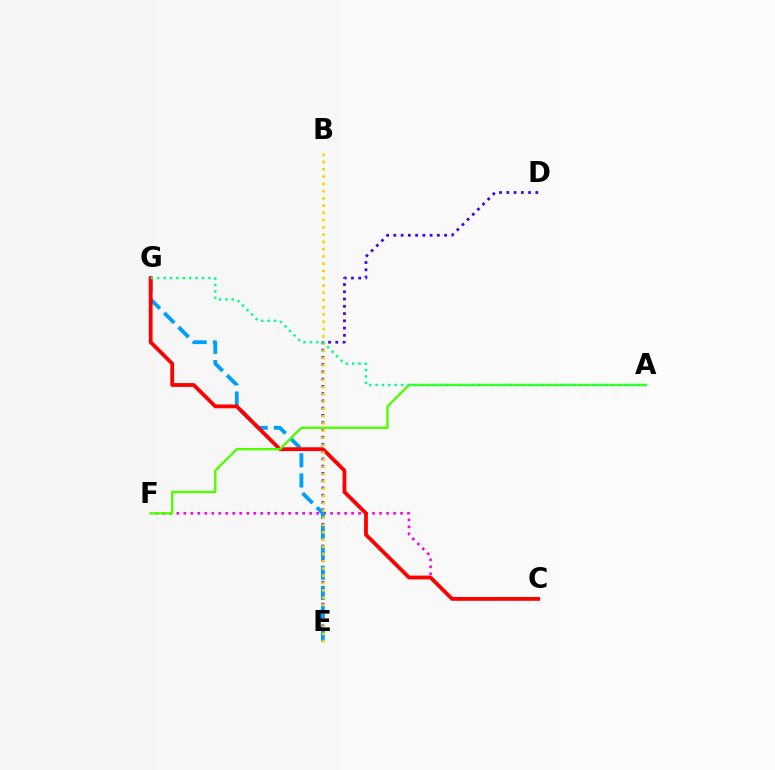{('D', 'E'): [{'color': '#3700ff', 'line_style': 'dotted', 'thickness': 1.97}], ('C', 'F'): [{'color': '#ff00ed', 'line_style': 'dotted', 'thickness': 1.9}], ('E', 'G'): [{'color': '#009eff', 'line_style': 'dashed', 'thickness': 2.75}], ('C', 'G'): [{'color': '#ff0000', 'line_style': 'solid', 'thickness': 2.74}], ('B', 'E'): [{'color': '#ffd500', 'line_style': 'dotted', 'thickness': 1.97}], ('A', 'F'): [{'color': '#4fff00', 'line_style': 'solid', 'thickness': 1.7}], ('A', 'G'): [{'color': '#00ff86', 'line_style': 'dotted', 'thickness': 1.74}]}